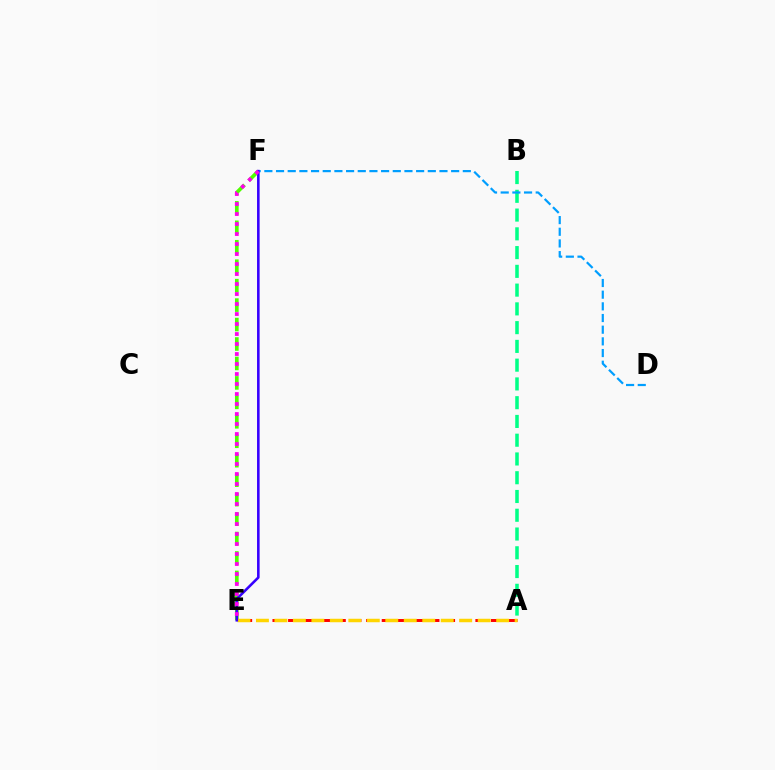{('A', 'B'): [{'color': '#00ff86', 'line_style': 'dashed', 'thickness': 2.55}], ('A', 'E'): [{'color': '#ff0000', 'line_style': 'dashed', 'thickness': 2.12}, {'color': '#ffd500', 'line_style': 'dashed', 'thickness': 2.51}], ('E', 'F'): [{'color': '#4fff00', 'line_style': 'dashed', 'thickness': 2.64}, {'color': '#3700ff', 'line_style': 'solid', 'thickness': 1.86}, {'color': '#ff00ed', 'line_style': 'dotted', 'thickness': 2.72}], ('D', 'F'): [{'color': '#009eff', 'line_style': 'dashed', 'thickness': 1.59}]}